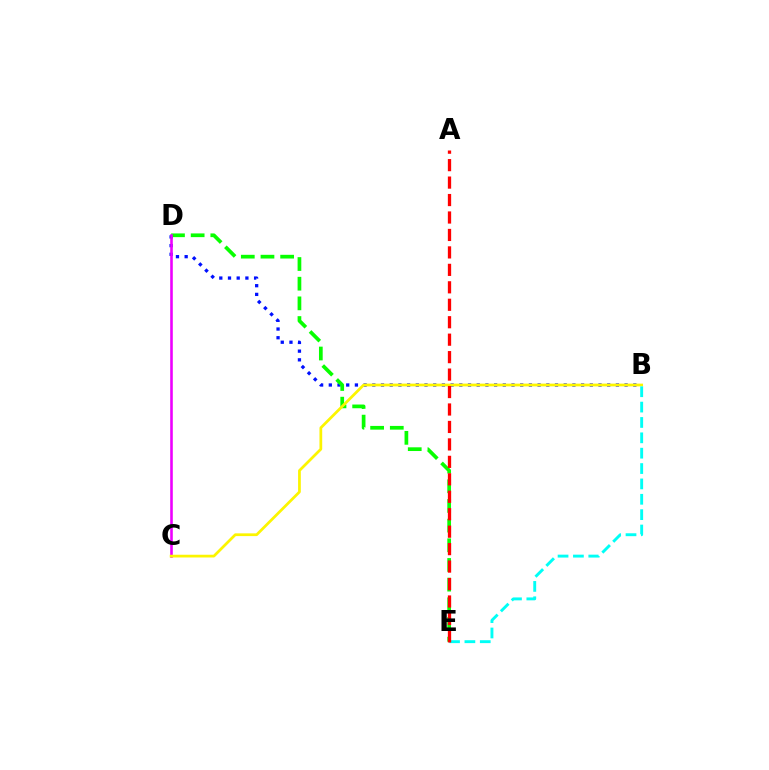{('B', 'D'): [{'color': '#0010ff', 'line_style': 'dotted', 'thickness': 2.36}], ('D', 'E'): [{'color': '#08ff00', 'line_style': 'dashed', 'thickness': 2.67}], ('C', 'D'): [{'color': '#ee00ff', 'line_style': 'solid', 'thickness': 1.87}], ('B', 'C'): [{'color': '#fcf500', 'line_style': 'solid', 'thickness': 1.97}], ('B', 'E'): [{'color': '#00fff6', 'line_style': 'dashed', 'thickness': 2.09}], ('A', 'E'): [{'color': '#ff0000', 'line_style': 'dashed', 'thickness': 2.37}]}